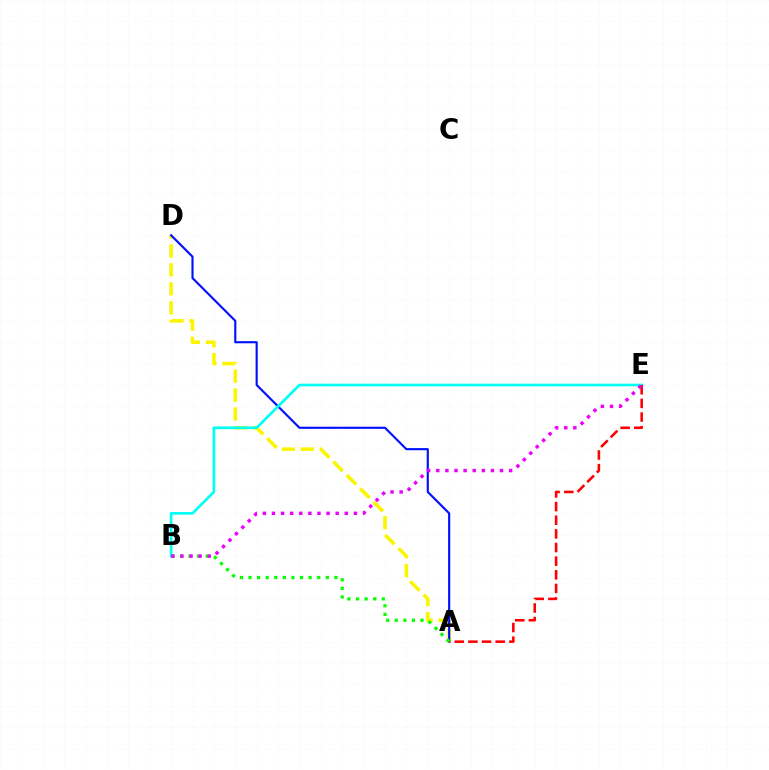{('A', 'D'): [{'color': '#fcf500', 'line_style': 'dashed', 'thickness': 2.57}, {'color': '#0010ff', 'line_style': 'solid', 'thickness': 1.54}], ('B', 'E'): [{'color': '#00fff6', 'line_style': 'solid', 'thickness': 1.92}, {'color': '#ee00ff', 'line_style': 'dotted', 'thickness': 2.47}], ('A', 'E'): [{'color': '#ff0000', 'line_style': 'dashed', 'thickness': 1.85}], ('A', 'B'): [{'color': '#08ff00', 'line_style': 'dotted', 'thickness': 2.33}]}